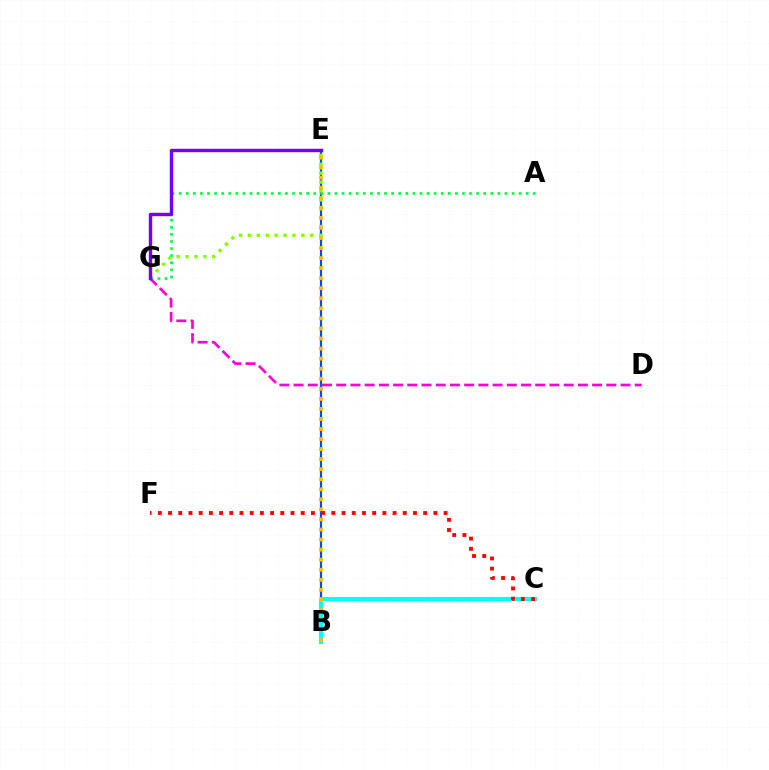{('B', 'E'): [{'color': '#004bff', 'line_style': 'solid', 'thickness': 1.57}, {'color': '#ffbd00', 'line_style': 'dotted', 'thickness': 2.73}], ('A', 'G'): [{'color': '#00ff39', 'line_style': 'dotted', 'thickness': 1.92}], ('D', 'G'): [{'color': '#ff00cf', 'line_style': 'dashed', 'thickness': 1.93}], ('E', 'G'): [{'color': '#84ff00', 'line_style': 'dotted', 'thickness': 2.42}, {'color': '#7200ff', 'line_style': 'solid', 'thickness': 2.45}], ('B', 'C'): [{'color': '#00fff6', 'line_style': 'solid', 'thickness': 2.92}], ('C', 'F'): [{'color': '#ff0000', 'line_style': 'dotted', 'thickness': 2.77}]}